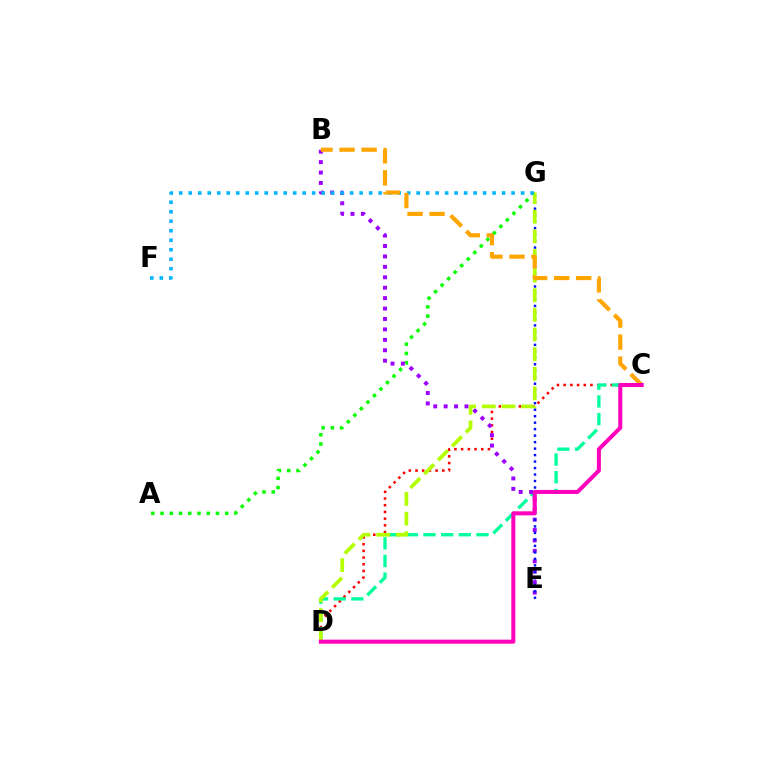{('C', 'D'): [{'color': '#ff0000', 'line_style': 'dotted', 'thickness': 1.82}, {'color': '#00ff9d', 'line_style': 'dashed', 'thickness': 2.4}, {'color': '#ff00bd', 'line_style': 'solid', 'thickness': 2.9}], ('A', 'G'): [{'color': '#08ff00', 'line_style': 'dotted', 'thickness': 2.51}], ('B', 'E'): [{'color': '#9b00ff', 'line_style': 'dotted', 'thickness': 2.83}], ('E', 'G'): [{'color': '#0010ff', 'line_style': 'dotted', 'thickness': 1.76}], ('D', 'G'): [{'color': '#b3ff00', 'line_style': 'dashed', 'thickness': 2.67}], ('F', 'G'): [{'color': '#00b5ff', 'line_style': 'dotted', 'thickness': 2.58}], ('B', 'C'): [{'color': '#ffa500', 'line_style': 'dashed', 'thickness': 2.99}]}